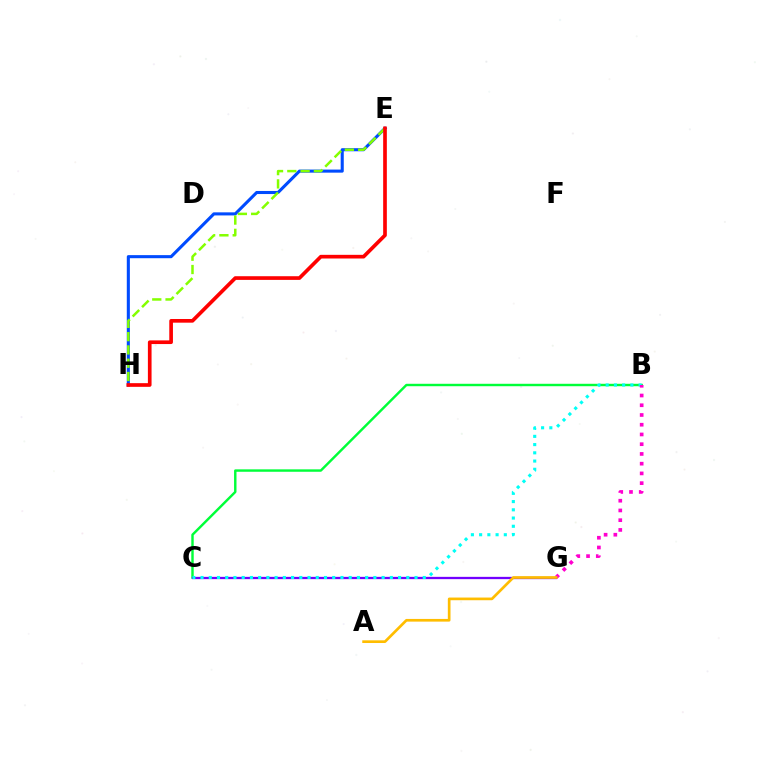{('B', 'C'): [{'color': '#00ff39', 'line_style': 'solid', 'thickness': 1.75}, {'color': '#00fff6', 'line_style': 'dotted', 'thickness': 2.24}], ('E', 'H'): [{'color': '#004bff', 'line_style': 'solid', 'thickness': 2.22}, {'color': '#84ff00', 'line_style': 'dashed', 'thickness': 1.8}, {'color': '#ff0000', 'line_style': 'solid', 'thickness': 2.64}], ('C', 'G'): [{'color': '#7200ff', 'line_style': 'solid', 'thickness': 1.65}], ('B', 'G'): [{'color': '#ff00cf', 'line_style': 'dotted', 'thickness': 2.65}], ('A', 'G'): [{'color': '#ffbd00', 'line_style': 'solid', 'thickness': 1.93}]}